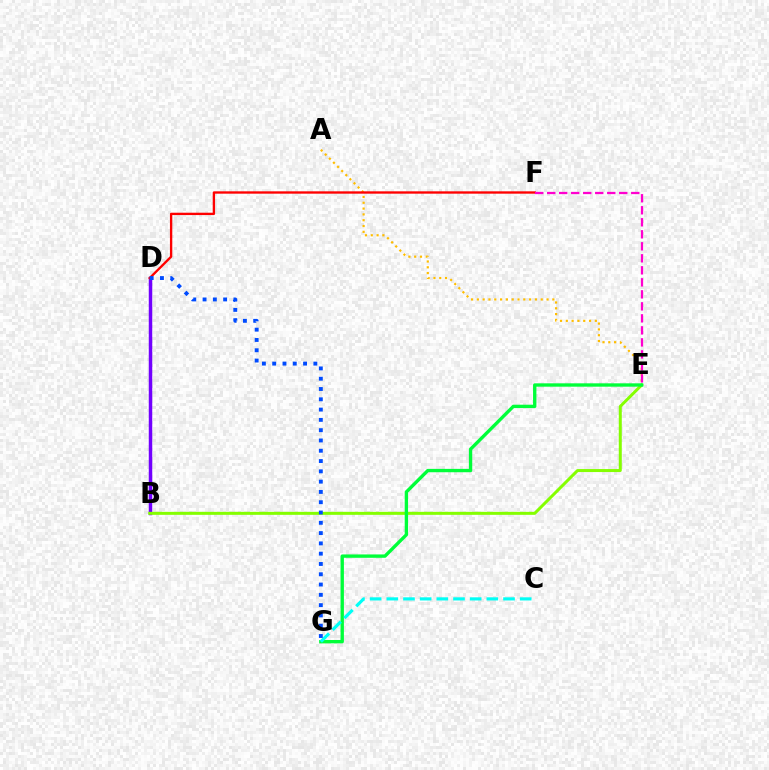{('B', 'D'): [{'color': '#7200ff', 'line_style': 'solid', 'thickness': 2.5}], ('B', 'E'): [{'color': '#84ff00', 'line_style': 'solid', 'thickness': 2.16}], ('E', 'G'): [{'color': '#00ff39', 'line_style': 'solid', 'thickness': 2.42}], ('A', 'E'): [{'color': '#ffbd00', 'line_style': 'dotted', 'thickness': 1.58}], ('C', 'G'): [{'color': '#00fff6', 'line_style': 'dashed', 'thickness': 2.27}], ('D', 'F'): [{'color': '#ff0000', 'line_style': 'solid', 'thickness': 1.69}], ('E', 'F'): [{'color': '#ff00cf', 'line_style': 'dashed', 'thickness': 1.63}], ('D', 'G'): [{'color': '#004bff', 'line_style': 'dotted', 'thickness': 2.8}]}